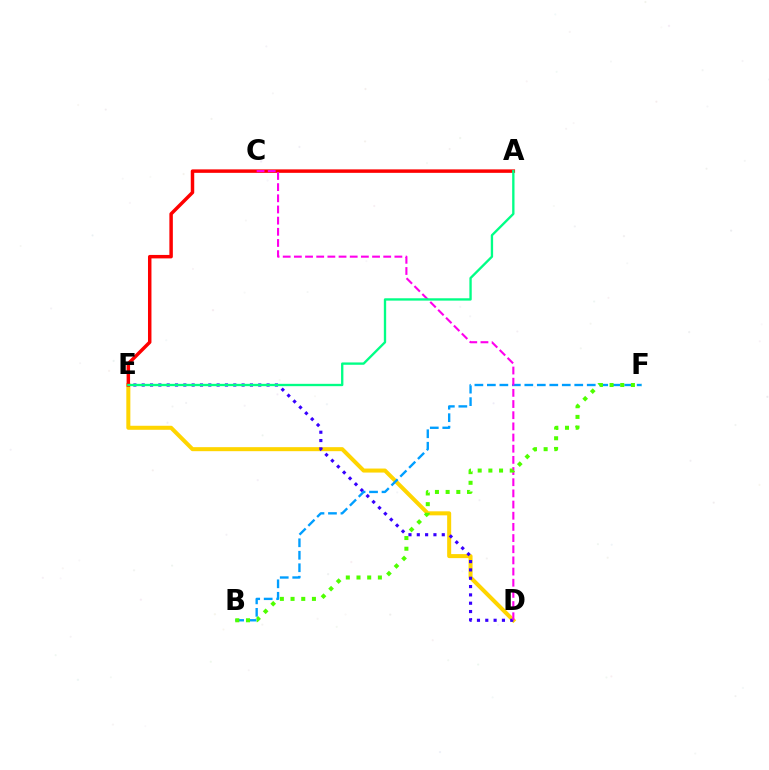{('D', 'E'): [{'color': '#ffd500', 'line_style': 'solid', 'thickness': 2.9}, {'color': '#3700ff', 'line_style': 'dotted', 'thickness': 2.26}], ('B', 'F'): [{'color': '#009eff', 'line_style': 'dashed', 'thickness': 1.7}, {'color': '#4fff00', 'line_style': 'dotted', 'thickness': 2.9}], ('A', 'E'): [{'color': '#ff0000', 'line_style': 'solid', 'thickness': 2.5}, {'color': '#00ff86', 'line_style': 'solid', 'thickness': 1.68}], ('C', 'D'): [{'color': '#ff00ed', 'line_style': 'dashed', 'thickness': 1.52}]}